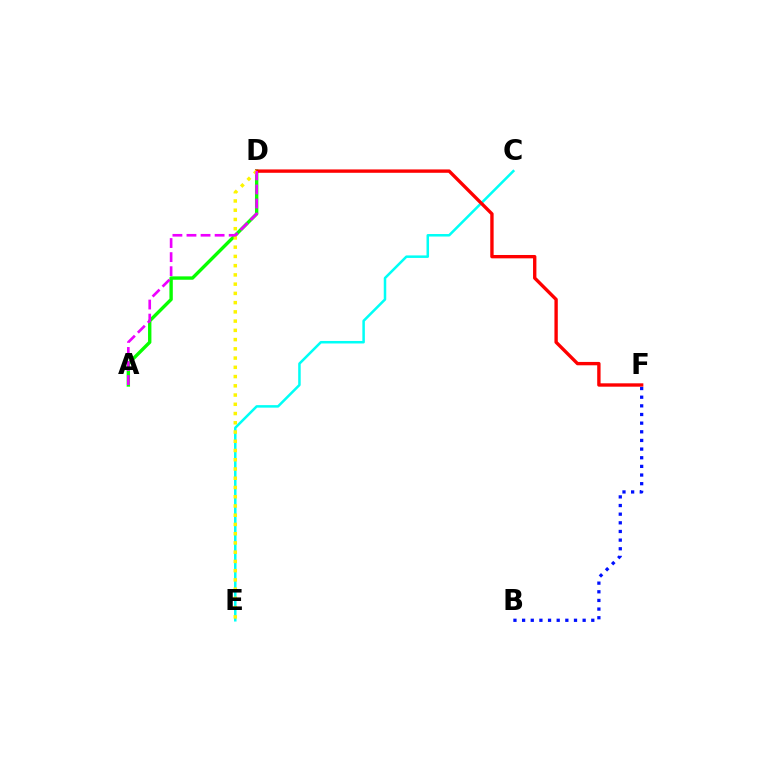{('C', 'E'): [{'color': '#00fff6', 'line_style': 'solid', 'thickness': 1.81}], ('A', 'D'): [{'color': '#08ff00', 'line_style': 'solid', 'thickness': 2.43}, {'color': '#ee00ff', 'line_style': 'dashed', 'thickness': 1.91}], ('D', 'F'): [{'color': '#ff0000', 'line_style': 'solid', 'thickness': 2.42}], ('B', 'F'): [{'color': '#0010ff', 'line_style': 'dotted', 'thickness': 2.35}], ('D', 'E'): [{'color': '#fcf500', 'line_style': 'dotted', 'thickness': 2.51}]}